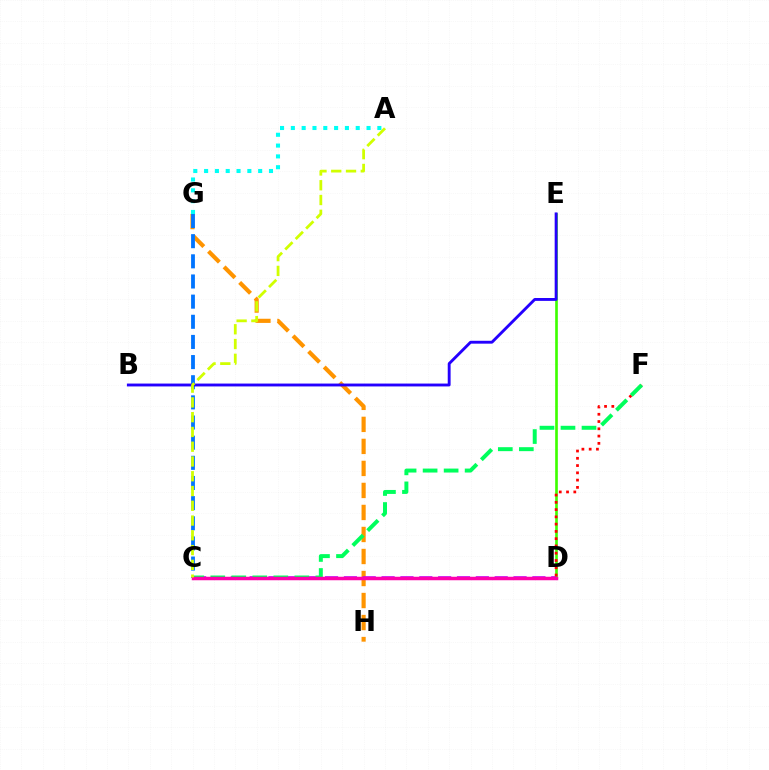{('G', 'H'): [{'color': '#ff9400', 'line_style': 'dashed', 'thickness': 2.99}], ('C', 'G'): [{'color': '#0074ff', 'line_style': 'dashed', 'thickness': 2.74}], ('D', 'E'): [{'color': '#3dff00', 'line_style': 'solid', 'thickness': 1.91}], ('C', 'D'): [{'color': '#b900ff', 'line_style': 'dashed', 'thickness': 2.56}, {'color': '#ff00ac', 'line_style': 'solid', 'thickness': 2.51}], ('B', 'E'): [{'color': '#2500ff', 'line_style': 'solid', 'thickness': 2.07}], ('D', 'F'): [{'color': '#ff0000', 'line_style': 'dotted', 'thickness': 1.97}], ('A', 'G'): [{'color': '#00fff6', 'line_style': 'dotted', 'thickness': 2.94}], ('C', 'F'): [{'color': '#00ff5c', 'line_style': 'dashed', 'thickness': 2.86}], ('A', 'C'): [{'color': '#d1ff00', 'line_style': 'dashed', 'thickness': 2.01}]}